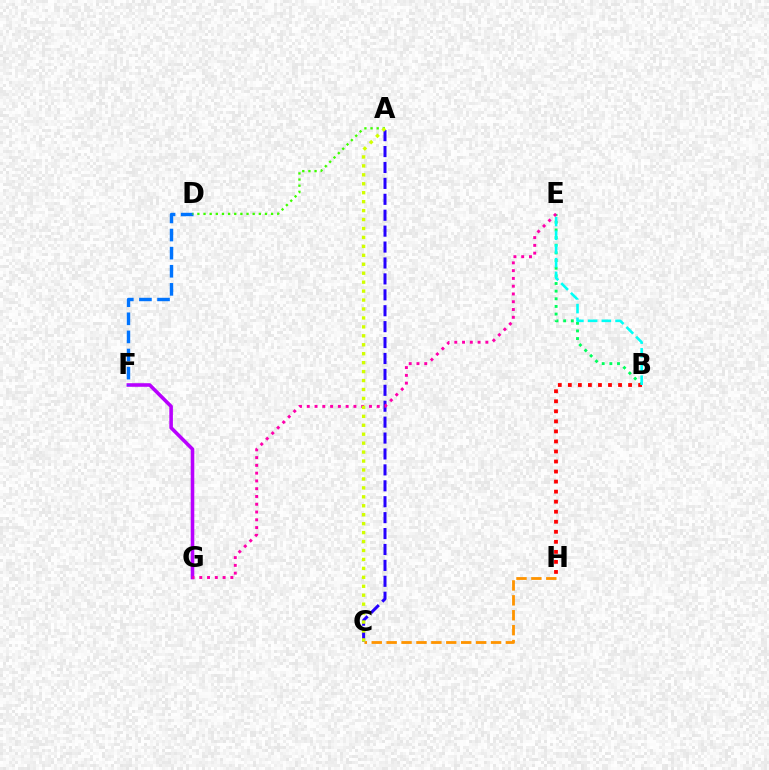{('B', 'E'): [{'color': '#00ff5c', 'line_style': 'dotted', 'thickness': 2.08}, {'color': '#00fff6', 'line_style': 'dashed', 'thickness': 1.86}], ('F', 'G'): [{'color': '#b900ff', 'line_style': 'solid', 'thickness': 2.58}], ('A', 'C'): [{'color': '#2500ff', 'line_style': 'dashed', 'thickness': 2.16}, {'color': '#d1ff00', 'line_style': 'dotted', 'thickness': 2.43}], ('C', 'H'): [{'color': '#ff9400', 'line_style': 'dashed', 'thickness': 2.03}], ('B', 'H'): [{'color': '#ff0000', 'line_style': 'dotted', 'thickness': 2.73}], ('D', 'F'): [{'color': '#0074ff', 'line_style': 'dashed', 'thickness': 2.46}], ('A', 'D'): [{'color': '#3dff00', 'line_style': 'dotted', 'thickness': 1.67}], ('E', 'G'): [{'color': '#ff00ac', 'line_style': 'dotted', 'thickness': 2.11}]}